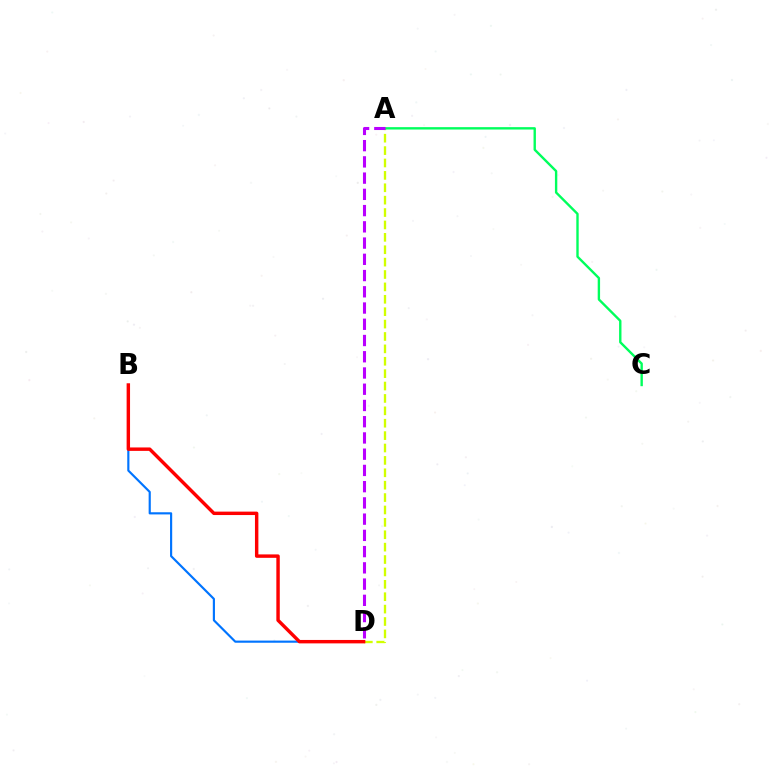{('A', 'D'): [{'color': '#d1ff00', 'line_style': 'dashed', 'thickness': 1.68}, {'color': '#b900ff', 'line_style': 'dashed', 'thickness': 2.21}], ('A', 'C'): [{'color': '#00ff5c', 'line_style': 'solid', 'thickness': 1.71}], ('B', 'D'): [{'color': '#0074ff', 'line_style': 'solid', 'thickness': 1.56}, {'color': '#ff0000', 'line_style': 'solid', 'thickness': 2.47}]}